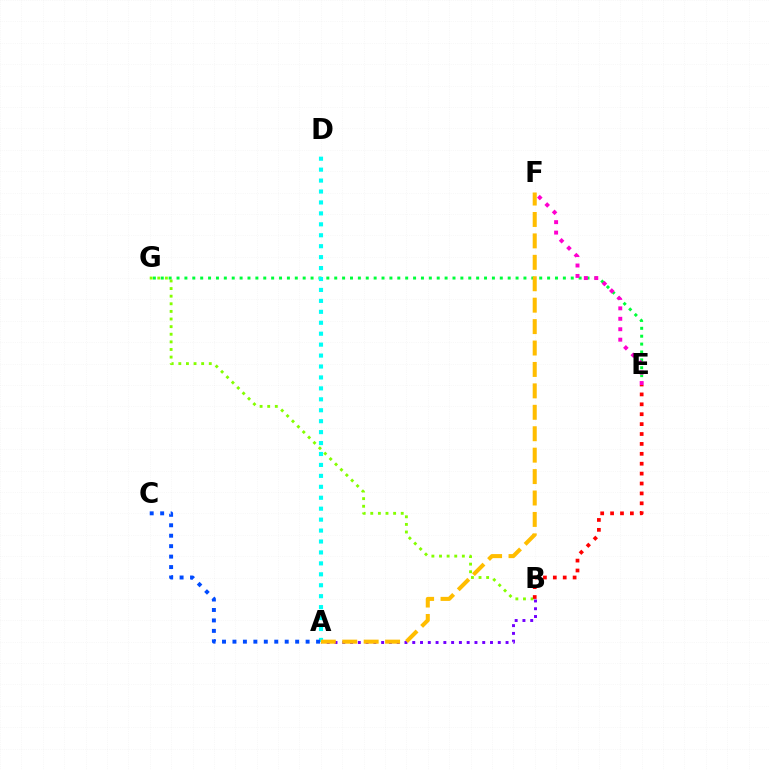{('A', 'B'): [{'color': '#7200ff', 'line_style': 'dotted', 'thickness': 2.11}], ('E', 'G'): [{'color': '#00ff39', 'line_style': 'dotted', 'thickness': 2.14}], ('B', 'G'): [{'color': '#84ff00', 'line_style': 'dotted', 'thickness': 2.07}], ('A', 'D'): [{'color': '#00fff6', 'line_style': 'dotted', 'thickness': 2.97}], ('E', 'F'): [{'color': '#ff00cf', 'line_style': 'dotted', 'thickness': 2.84}], ('B', 'E'): [{'color': '#ff0000', 'line_style': 'dotted', 'thickness': 2.69}], ('A', 'C'): [{'color': '#004bff', 'line_style': 'dotted', 'thickness': 2.84}], ('A', 'F'): [{'color': '#ffbd00', 'line_style': 'dashed', 'thickness': 2.91}]}